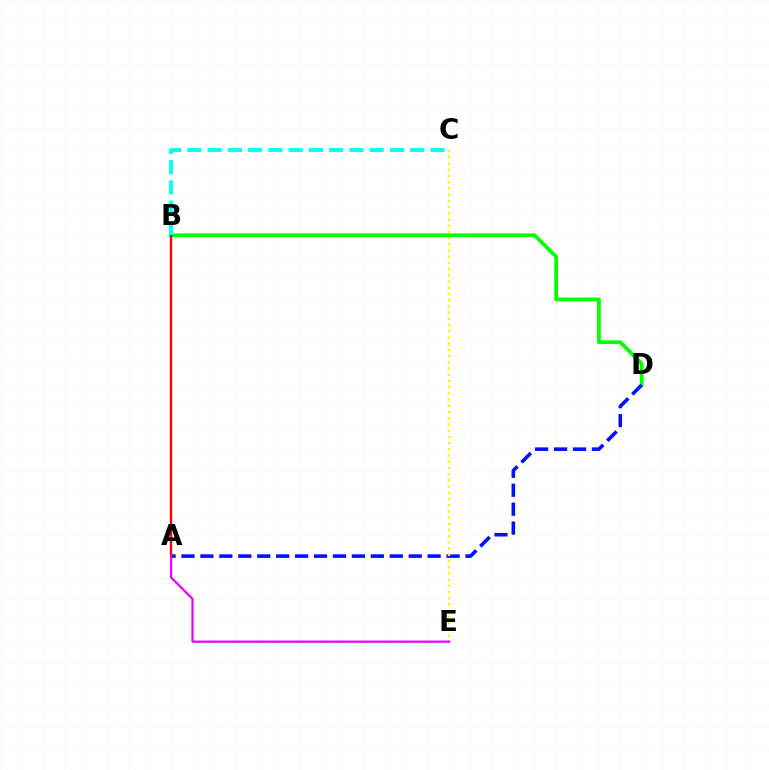{('B', 'D'): [{'color': '#08ff00', 'line_style': 'solid', 'thickness': 2.71}], ('A', 'D'): [{'color': '#0010ff', 'line_style': 'dashed', 'thickness': 2.57}], ('A', 'B'): [{'color': '#ff0000', 'line_style': 'solid', 'thickness': 1.68}], ('C', 'E'): [{'color': '#fcf500', 'line_style': 'dotted', 'thickness': 1.69}], ('B', 'C'): [{'color': '#00fff6', 'line_style': 'dashed', 'thickness': 2.75}], ('A', 'E'): [{'color': '#ee00ff', 'line_style': 'solid', 'thickness': 1.62}]}